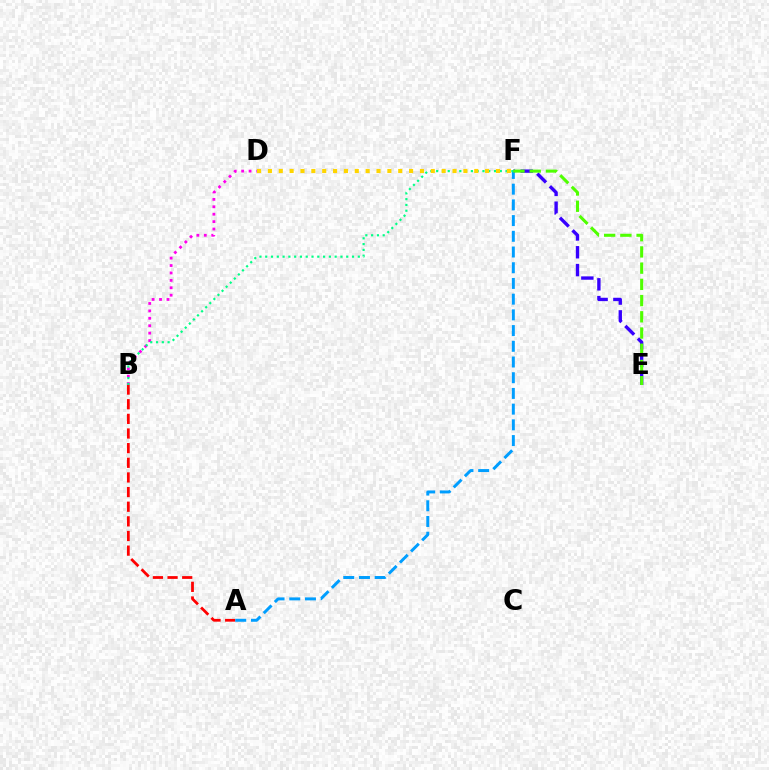{('B', 'D'): [{'color': '#ff00ed', 'line_style': 'dotted', 'thickness': 2.01}], ('E', 'F'): [{'color': '#3700ff', 'line_style': 'dashed', 'thickness': 2.42}, {'color': '#4fff00', 'line_style': 'dashed', 'thickness': 2.2}], ('A', 'B'): [{'color': '#ff0000', 'line_style': 'dashed', 'thickness': 1.99}], ('A', 'F'): [{'color': '#009eff', 'line_style': 'dashed', 'thickness': 2.13}], ('B', 'F'): [{'color': '#00ff86', 'line_style': 'dotted', 'thickness': 1.57}], ('D', 'F'): [{'color': '#ffd500', 'line_style': 'dotted', 'thickness': 2.95}]}